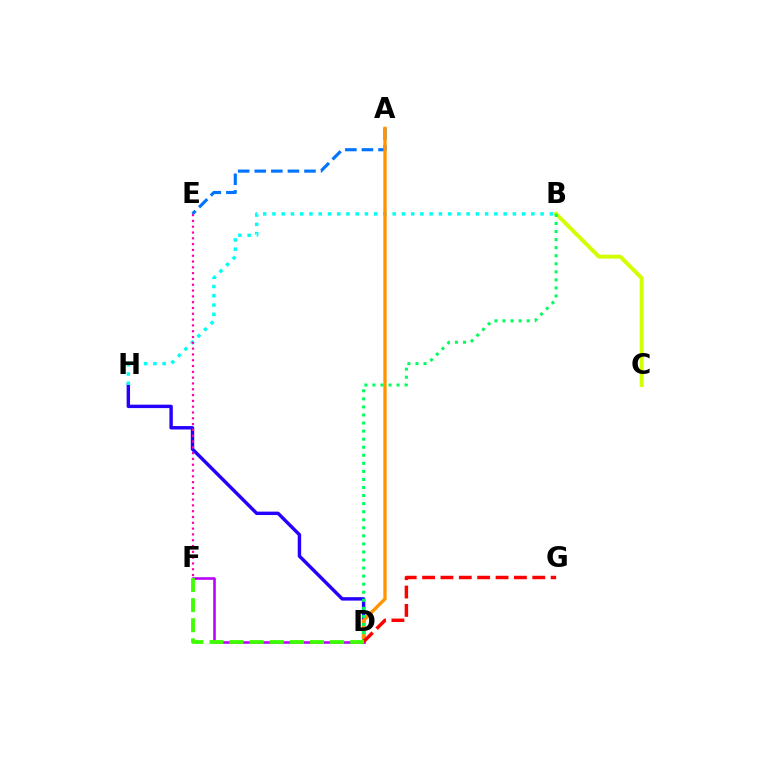{('B', 'C'): [{'color': '#d1ff00', 'line_style': 'solid', 'thickness': 2.81}], ('D', 'H'): [{'color': '#2500ff', 'line_style': 'solid', 'thickness': 2.46}], ('B', 'H'): [{'color': '#00fff6', 'line_style': 'dotted', 'thickness': 2.51}], ('E', 'F'): [{'color': '#ff00ac', 'line_style': 'dotted', 'thickness': 1.58}], ('A', 'E'): [{'color': '#0074ff', 'line_style': 'dashed', 'thickness': 2.25}], ('A', 'D'): [{'color': '#ff9400', 'line_style': 'solid', 'thickness': 2.39}], ('B', 'D'): [{'color': '#00ff5c', 'line_style': 'dotted', 'thickness': 2.19}], ('D', 'F'): [{'color': '#b900ff', 'line_style': 'solid', 'thickness': 1.86}, {'color': '#3dff00', 'line_style': 'dashed', 'thickness': 2.73}], ('D', 'G'): [{'color': '#ff0000', 'line_style': 'dashed', 'thickness': 2.49}]}